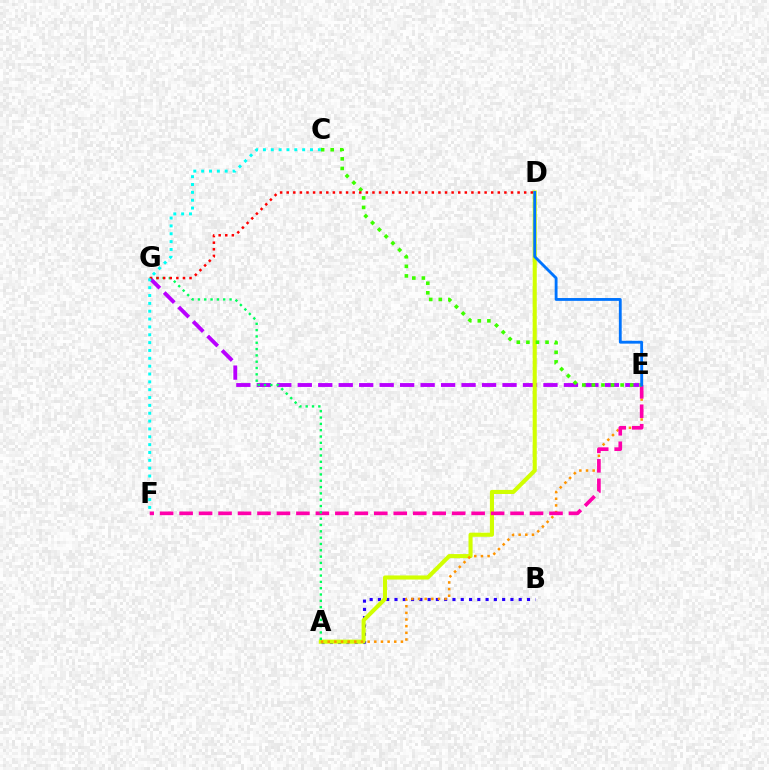{('A', 'B'): [{'color': '#2500ff', 'line_style': 'dotted', 'thickness': 2.25}], ('E', 'G'): [{'color': '#b900ff', 'line_style': 'dashed', 'thickness': 2.78}], ('A', 'D'): [{'color': '#d1ff00', 'line_style': 'solid', 'thickness': 2.94}], ('A', 'E'): [{'color': '#ff9400', 'line_style': 'dotted', 'thickness': 1.81}], ('E', 'F'): [{'color': '#ff00ac', 'line_style': 'dashed', 'thickness': 2.64}], ('C', 'E'): [{'color': '#3dff00', 'line_style': 'dotted', 'thickness': 2.6}], ('A', 'G'): [{'color': '#00ff5c', 'line_style': 'dotted', 'thickness': 1.72}], ('D', 'E'): [{'color': '#0074ff', 'line_style': 'solid', 'thickness': 2.04}], ('D', 'G'): [{'color': '#ff0000', 'line_style': 'dotted', 'thickness': 1.79}], ('C', 'F'): [{'color': '#00fff6', 'line_style': 'dotted', 'thickness': 2.13}]}